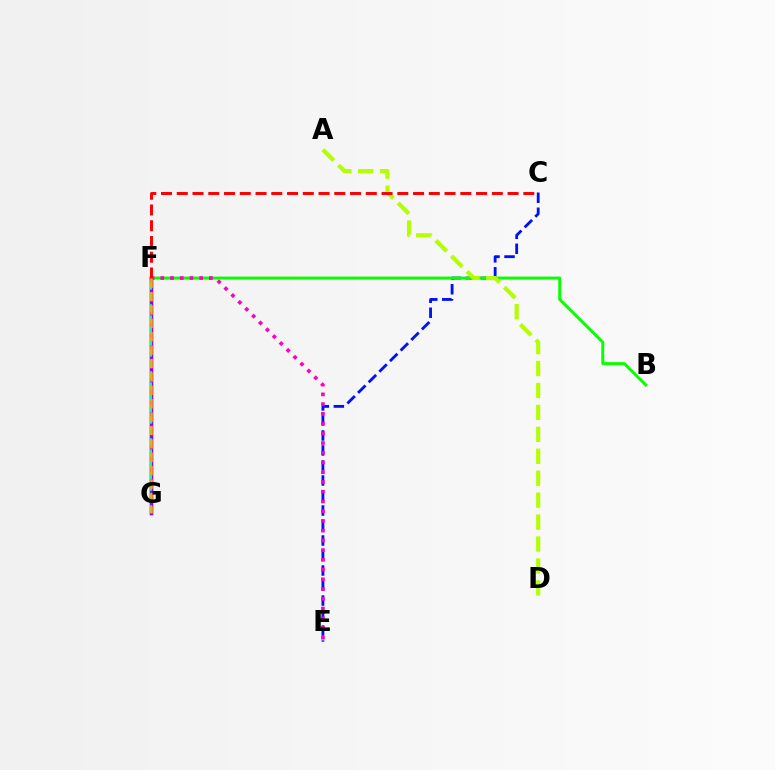{('F', 'G'): [{'color': '#00b5ff', 'line_style': 'solid', 'thickness': 2.41}, {'color': '#9b00ff', 'line_style': 'solid', 'thickness': 2.51}, {'color': '#00ff9d', 'line_style': 'dashed', 'thickness': 1.52}, {'color': '#ffa500', 'line_style': 'dashed', 'thickness': 1.82}], ('C', 'E'): [{'color': '#0010ff', 'line_style': 'dashed', 'thickness': 2.04}], ('B', 'F'): [{'color': '#08ff00', 'line_style': 'solid', 'thickness': 2.13}], ('E', 'F'): [{'color': '#ff00bd', 'line_style': 'dotted', 'thickness': 2.64}], ('A', 'D'): [{'color': '#b3ff00', 'line_style': 'dashed', 'thickness': 2.98}], ('C', 'F'): [{'color': '#ff0000', 'line_style': 'dashed', 'thickness': 2.14}]}